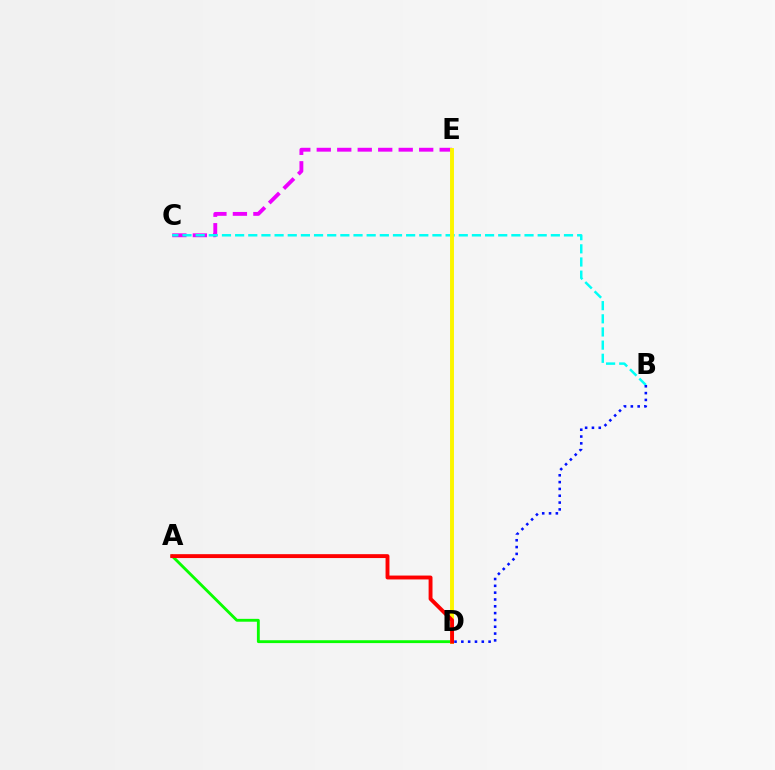{('A', 'D'): [{'color': '#08ff00', 'line_style': 'solid', 'thickness': 2.05}, {'color': '#ff0000', 'line_style': 'solid', 'thickness': 2.8}], ('C', 'E'): [{'color': '#ee00ff', 'line_style': 'dashed', 'thickness': 2.78}], ('B', 'C'): [{'color': '#00fff6', 'line_style': 'dashed', 'thickness': 1.79}], ('D', 'E'): [{'color': '#fcf500', 'line_style': 'solid', 'thickness': 2.83}], ('B', 'D'): [{'color': '#0010ff', 'line_style': 'dotted', 'thickness': 1.85}]}